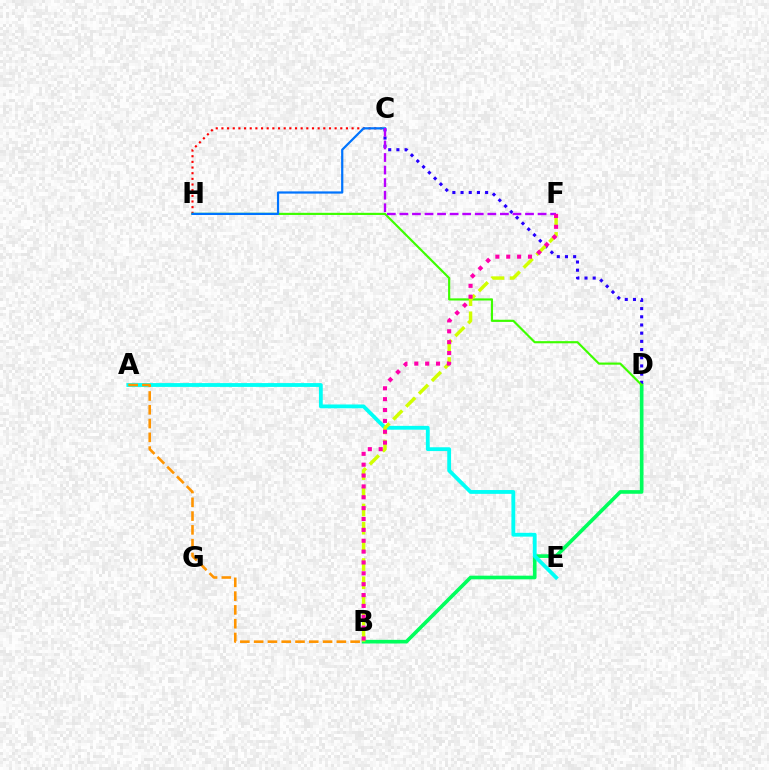{('B', 'D'): [{'color': '#00ff5c', 'line_style': 'solid', 'thickness': 2.63}], ('C', 'D'): [{'color': '#2500ff', 'line_style': 'dotted', 'thickness': 2.22}], ('C', 'H'): [{'color': '#ff0000', 'line_style': 'dotted', 'thickness': 1.54}, {'color': '#0074ff', 'line_style': 'solid', 'thickness': 1.61}], ('A', 'E'): [{'color': '#00fff6', 'line_style': 'solid', 'thickness': 2.75}], ('D', 'H'): [{'color': '#3dff00', 'line_style': 'solid', 'thickness': 1.56}], ('B', 'F'): [{'color': '#d1ff00', 'line_style': 'dashed', 'thickness': 2.47}, {'color': '#ff00ac', 'line_style': 'dotted', 'thickness': 2.95}], ('C', 'F'): [{'color': '#b900ff', 'line_style': 'dashed', 'thickness': 1.71}], ('A', 'B'): [{'color': '#ff9400', 'line_style': 'dashed', 'thickness': 1.87}]}